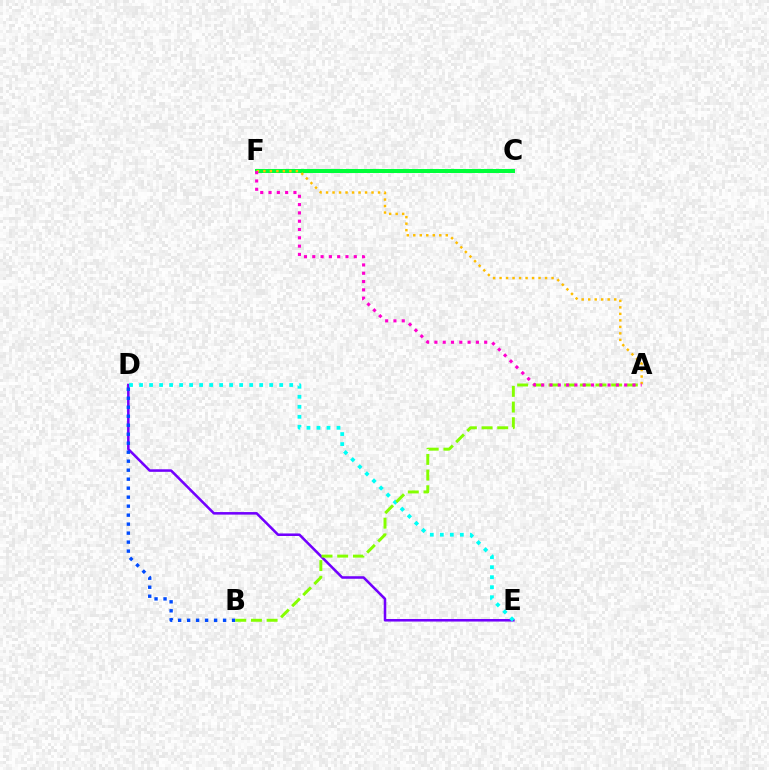{('C', 'F'): [{'color': '#ff0000', 'line_style': 'dashed', 'thickness': 1.63}, {'color': '#00ff39', 'line_style': 'solid', 'thickness': 2.88}], ('D', 'E'): [{'color': '#7200ff', 'line_style': 'solid', 'thickness': 1.83}, {'color': '#00fff6', 'line_style': 'dotted', 'thickness': 2.72}], ('B', 'D'): [{'color': '#004bff', 'line_style': 'dotted', 'thickness': 2.44}], ('A', 'B'): [{'color': '#84ff00', 'line_style': 'dashed', 'thickness': 2.13}], ('A', 'F'): [{'color': '#ffbd00', 'line_style': 'dotted', 'thickness': 1.77}, {'color': '#ff00cf', 'line_style': 'dotted', 'thickness': 2.26}]}